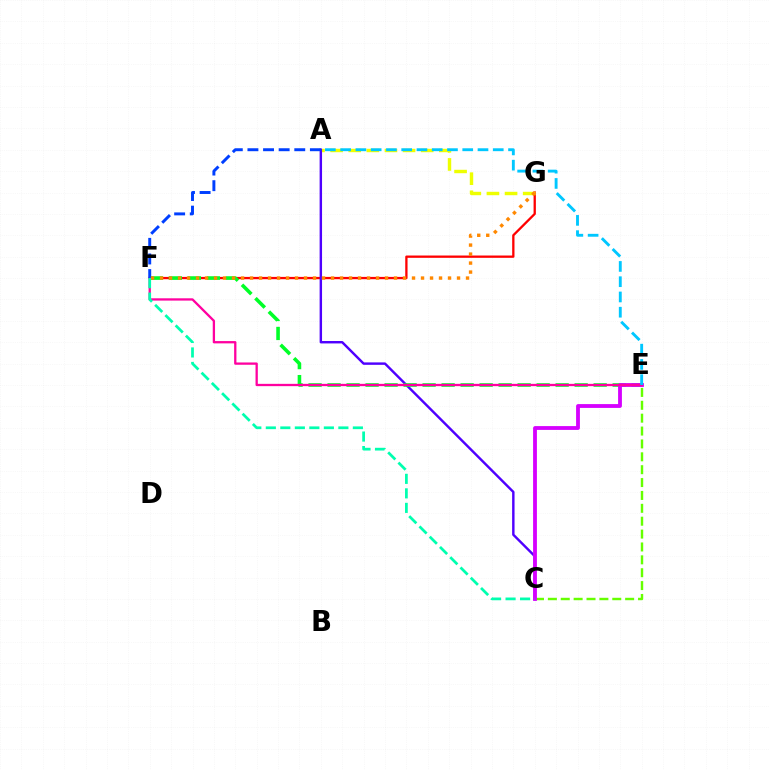{('F', 'G'): [{'color': '#ff0000', 'line_style': 'solid', 'thickness': 1.66}, {'color': '#ff8800', 'line_style': 'dotted', 'thickness': 2.45}], ('A', 'G'): [{'color': '#eeff00', 'line_style': 'dashed', 'thickness': 2.46}], ('A', 'C'): [{'color': '#4f00ff', 'line_style': 'solid', 'thickness': 1.75}], ('E', 'F'): [{'color': '#00ff27', 'line_style': 'dashed', 'thickness': 2.58}, {'color': '#ff00a0', 'line_style': 'solid', 'thickness': 1.65}], ('C', 'E'): [{'color': '#66ff00', 'line_style': 'dashed', 'thickness': 1.75}, {'color': '#d600ff', 'line_style': 'solid', 'thickness': 2.74}], ('A', 'F'): [{'color': '#003fff', 'line_style': 'dashed', 'thickness': 2.12}], ('A', 'E'): [{'color': '#00c7ff', 'line_style': 'dashed', 'thickness': 2.07}], ('C', 'F'): [{'color': '#00ffaf', 'line_style': 'dashed', 'thickness': 1.97}]}